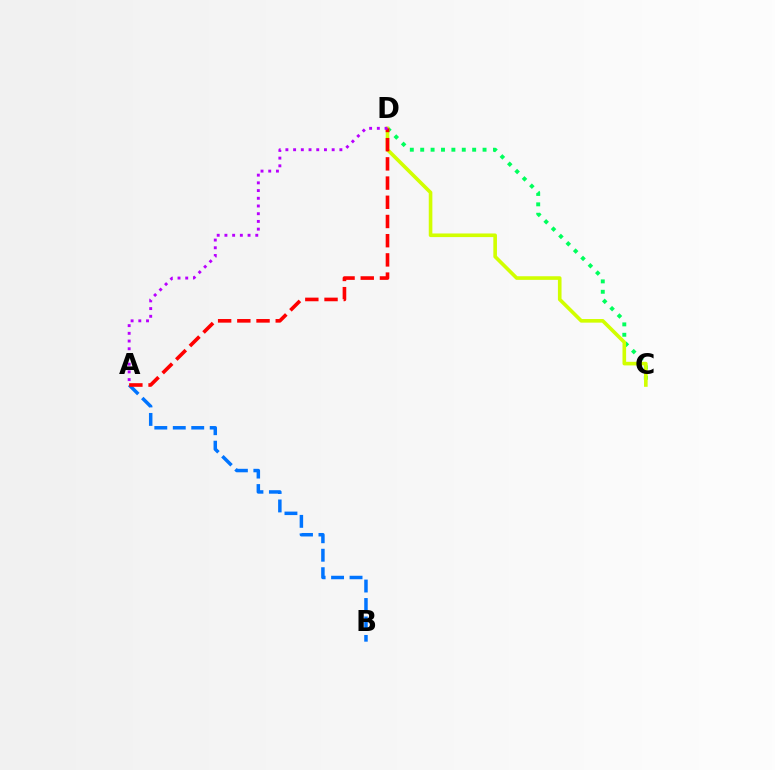{('C', 'D'): [{'color': '#00ff5c', 'line_style': 'dotted', 'thickness': 2.82}, {'color': '#d1ff00', 'line_style': 'solid', 'thickness': 2.6}], ('A', 'B'): [{'color': '#0074ff', 'line_style': 'dashed', 'thickness': 2.51}], ('A', 'D'): [{'color': '#ff0000', 'line_style': 'dashed', 'thickness': 2.61}, {'color': '#b900ff', 'line_style': 'dotted', 'thickness': 2.1}]}